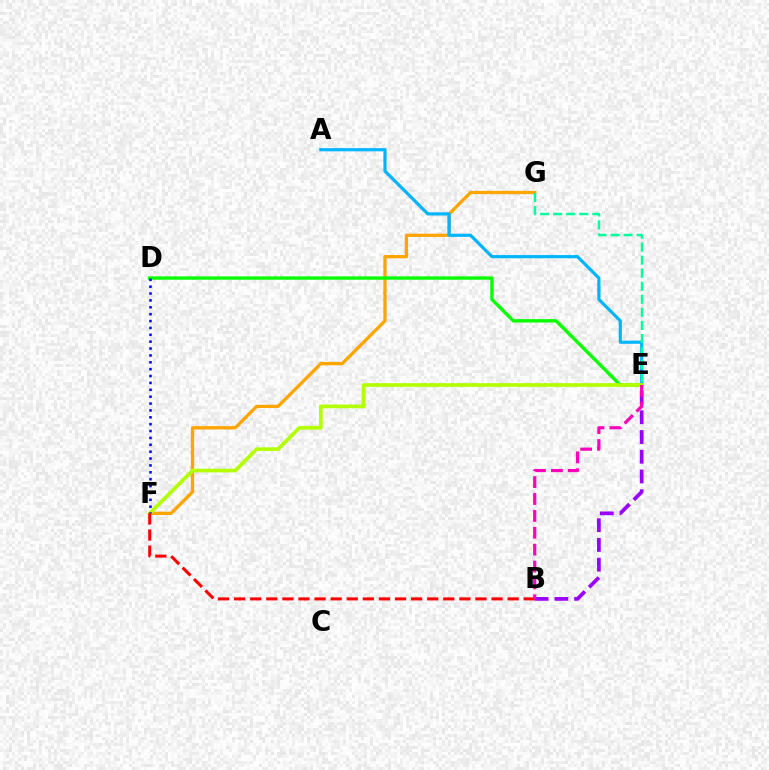{('F', 'G'): [{'color': '#ffa500', 'line_style': 'solid', 'thickness': 2.37}], ('B', 'E'): [{'color': '#9b00ff', 'line_style': 'dashed', 'thickness': 2.68}, {'color': '#ff00bd', 'line_style': 'dashed', 'thickness': 2.29}], ('A', 'E'): [{'color': '#00b5ff', 'line_style': 'solid', 'thickness': 2.29}], ('D', 'E'): [{'color': '#08ff00', 'line_style': 'solid', 'thickness': 2.43}], ('E', 'F'): [{'color': '#b3ff00', 'line_style': 'solid', 'thickness': 2.67}], ('E', 'G'): [{'color': '#00ff9d', 'line_style': 'dashed', 'thickness': 1.77}], ('D', 'F'): [{'color': '#0010ff', 'line_style': 'dotted', 'thickness': 1.87}], ('B', 'F'): [{'color': '#ff0000', 'line_style': 'dashed', 'thickness': 2.19}]}